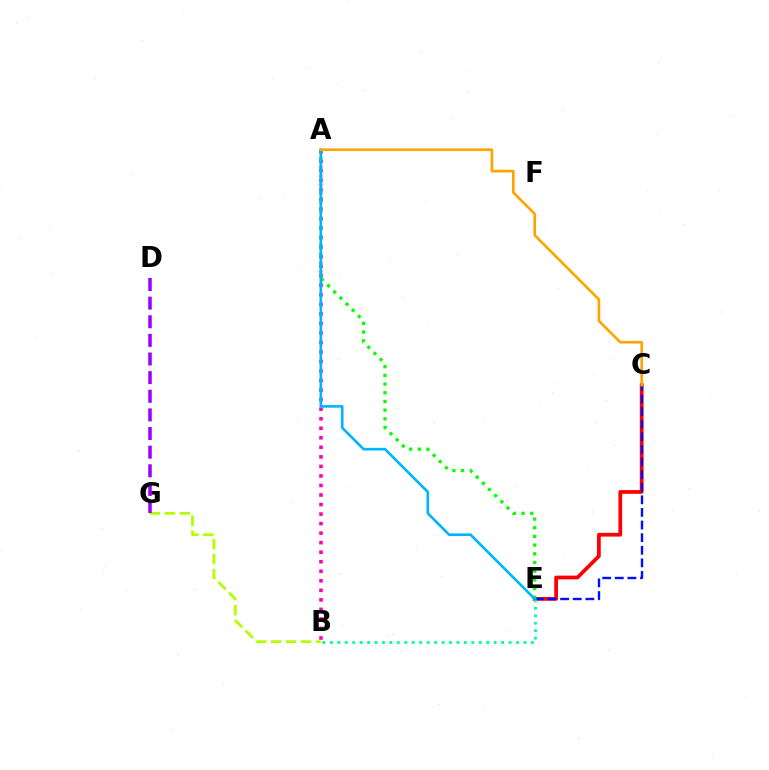{('A', 'B'): [{'color': '#ff00bd', 'line_style': 'dotted', 'thickness': 2.59}], ('B', 'G'): [{'color': '#b3ff00', 'line_style': 'dashed', 'thickness': 2.03}], ('C', 'E'): [{'color': '#ff0000', 'line_style': 'solid', 'thickness': 2.7}, {'color': '#0010ff', 'line_style': 'dashed', 'thickness': 1.71}], ('D', 'G'): [{'color': '#9b00ff', 'line_style': 'dashed', 'thickness': 2.53}], ('A', 'E'): [{'color': '#08ff00', 'line_style': 'dotted', 'thickness': 2.36}, {'color': '#00b5ff', 'line_style': 'solid', 'thickness': 1.9}], ('B', 'E'): [{'color': '#00ff9d', 'line_style': 'dotted', 'thickness': 2.02}], ('A', 'C'): [{'color': '#ffa500', 'line_style': 'solid', 'thickness': 1.93}]}